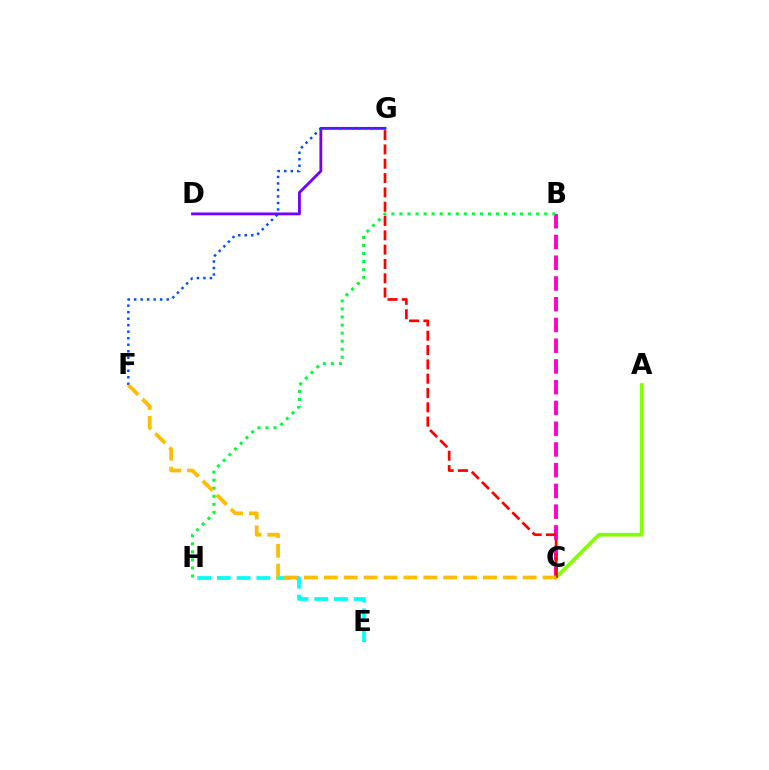{('A', 'C'): [{'color': '#84ff00', 'line_style': 'solid', 'thickness': 2.64}], ('B', 'C'): [{'color': '#ff00cf', 'line_style': 'dashed', 'thickness': 2.82}], ('E', 'H'): [{'color': '#00fff6', 'line_style': 'dashed', 'thickness': 2.68}], ('D', 'G'): [{'color': '#7200ff', 'line_style': 'solid', 'thickness': 2.03}], ('B', 'H'): [{'color': '#00ff39', 'line_style': 'dotted', 'thickness': 2.19}], ('C', 'G'): [{'color': '#ff0000', 'line_style': 'dashed', 'thickness': 1.95}], ('F', 'G'): [{'color': '#004bff', 'line_style': 'dotted', 'thickness': 1.77}], ('C', 'F'): [{'color': '#ffbd00', 'line_style': 'dashed', 'thickness': 2.7}]}